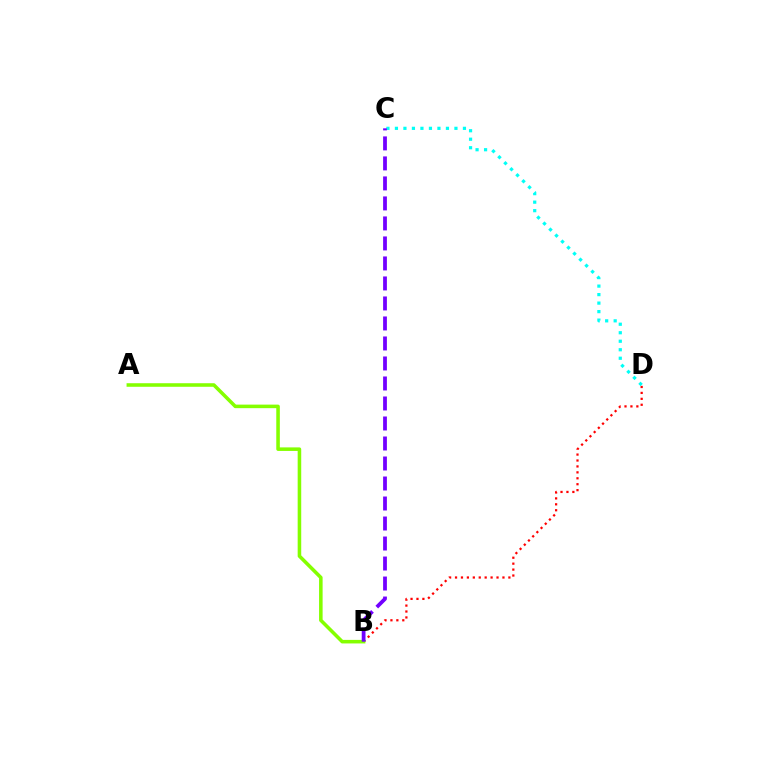{('C', 'D'): [{'color': '#00fff6', 'line_style': 'dotted', 'thickness': 2.31}], ('B', 'D'): [{'color': '#ff0000', 'line_style': 'dotted', 'thickness': 1.61}], ('A', 'B'): [{'color': '#84ff00', 'line_style': 'solid', 'thickness': 2.56}], ('B', 'C'): [{'color': '#7200ff', 'line_style': 'dashed', 'thickness': 2.72}]}